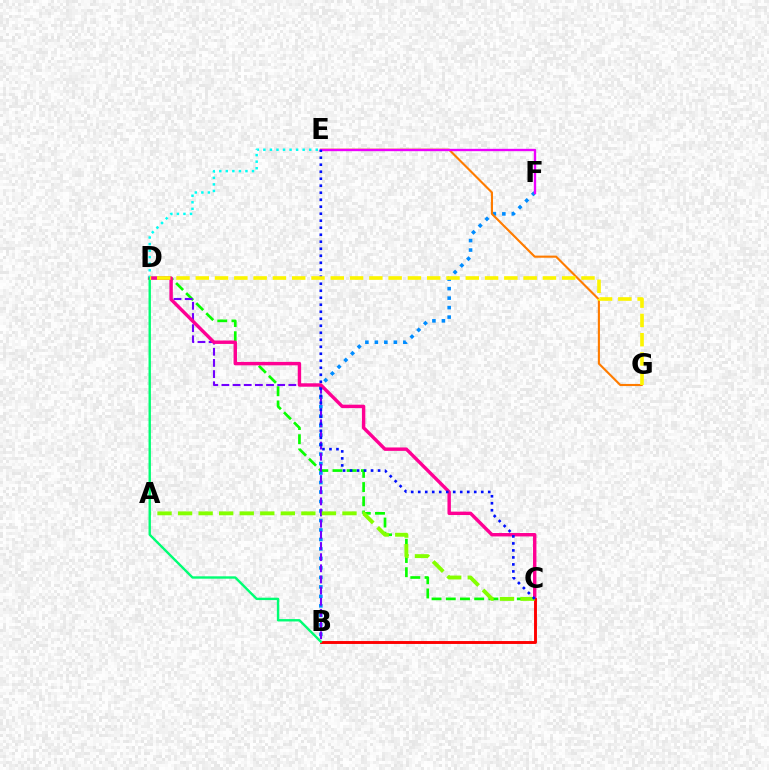{('C', 'D'): [{'color': '#08ff00', 'line_style': 'dashed', 'thickness': 1.93}, {'color': '#ff0094', 'line_style': 'solid', 'thickness': 2.45}], ('B', 'F'): [{'color': '#008cff', 'line_style': 'dotted', 'thickness': 2.58}], ('B', 'D'): [{'color': '#7200ff', 'line_style': 'dashed', 'thickness': 1.52}, {'color': '#00ff74', 'line_style': 'solid', 'thickness': 1.72}], ('B', 'C'): [{'color': '#ff0000', 'line_style': 'solid', 'thickness': 2.1}], ('A', 'C'): [{'color': '#84ff00', 'line_style': 'dashed', 'thickness': 2.79}], ('E', 'G'): [{'color': '#ff7c00', 'line_style': 'solid', 'thickness': 1.53}], ('D', 'E'): [{'color': '#00fff6', 'line_style': 'dotted', 'thickness': 1.78}], ('E', 'F'): [{'color': '#ee00ff', 'line_style': 'solid', 'thickness': 1.7}], ('C', 'E'): [{'color': '#0010ff', 'line_style': 'dotted', 'thickness': 1.9}], ('D', 'G'): [{'color': '#fcf500', 'line_style': 'dashed', 'thickness': 2.62}]}